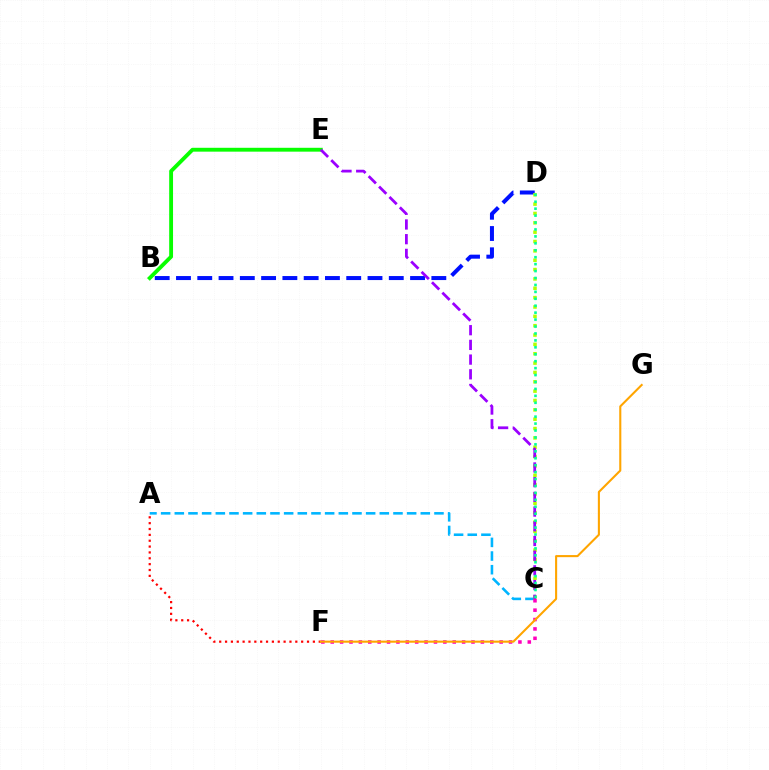{('A', 'C'): [{'color': '#00b5ff', 'line_style': 'dashed', 'thickness': 1.86}], ('B', 'D'): [{'color': '#0010ff', 'line_style': 'dashed', 'thickness': 2.89}], ('C', 'D'): [{'color': '#b3ff00', 'line_style': 'dotted', 'thickness': 2.54}, {'color': '#00ff9d', 'line_style': 'dotted', 'thickness': 1.88}], ('A', 'F'): [{'color': '#ff0000', 'line_style': 'dotted', 'thickness': 1.59}], ('B', 'E'): [{'color': '#08ff00', 'line_style': 'solid', 'thickness': 2.78}], ('C', 'F'): [{'color': '#ff00bd', 'line_style': 'dotted', 'thickness': 2.55}], ('F', 'G'): [{'color': '#ffa500', 'line_style': 'solid', 'thickness': 1.51}], ('C', 'E'): [{'color': '#9b00ff', 'line_style': 'dashed', 'thickness': 2.0}]}